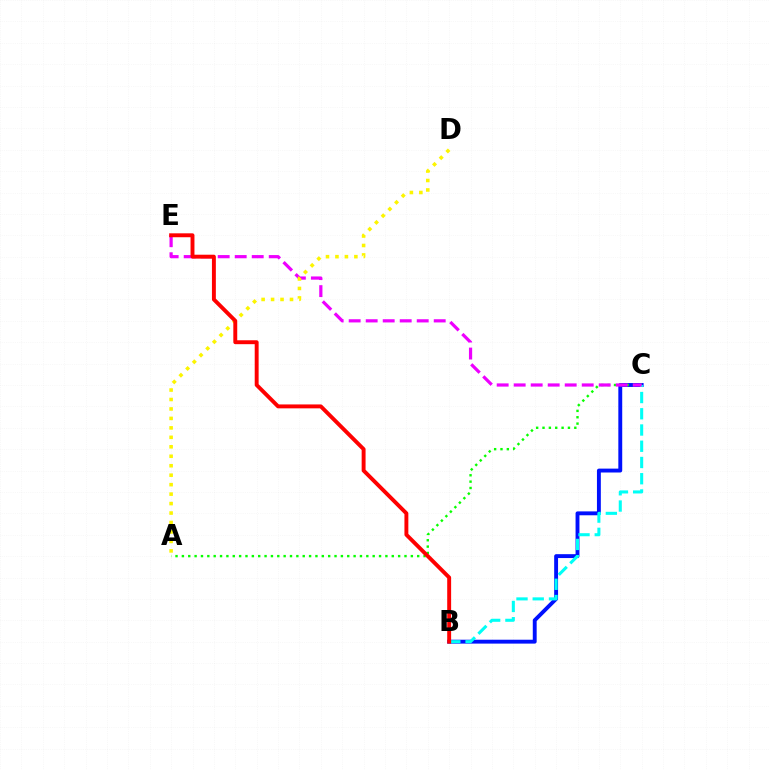{('B', 'C'): [{'color': '#0010ff', 'line_style': 'solid', 'thickness': 2.8}, {'color': '#00fff6', 'line_style': 'dashed', 'thickness': 2.21}], ('A', 'C'): [{'color': '#08ff00', 'line_style': 'dotted', 'thickness': 1.73}], ('C', 'E'): [{'color': '#ee00ff', 'line_style': 'dashed', 'thickness': 2.31}], ('A', 'D'): [{'color': '#fcf500', 'line_style': 'dotted', 'thickness': 2.57}], ('B', 'E'): [{'color': '#ff0000', 'line_style': 'solid', 'thickness': 2.82}]}